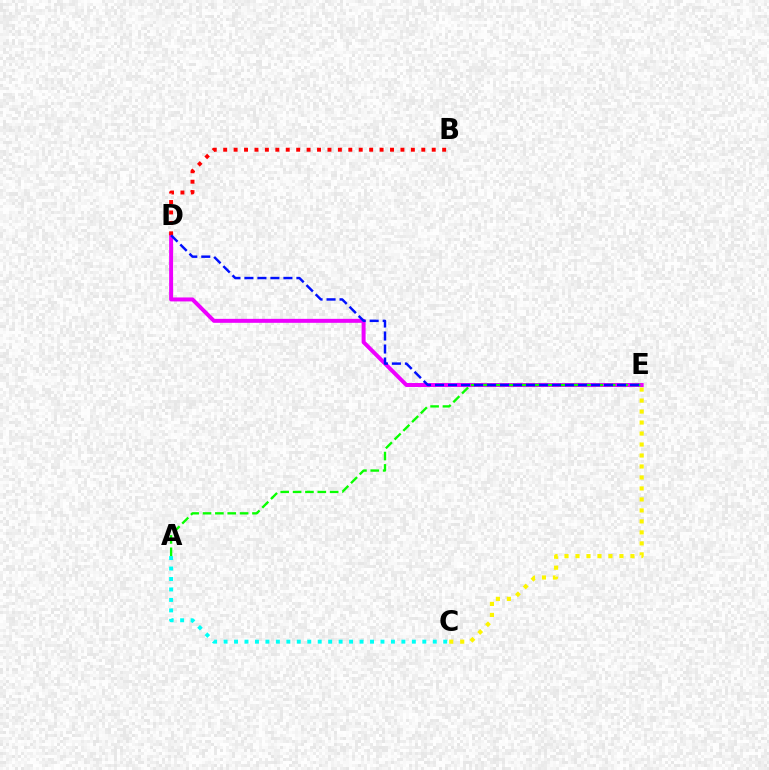{('A', 'C'): [{'color': '#00fff6', 'line_style': 'dotted', 'thickness': 2.84}], ('D', 'E'): [{'color': '#ee00ff', 'line_style': 'solid', 'thickness': 2.85}, {'color': '#0010ff', 'line_style': 'dashed', 'thickness': 1.77}], ('B', 'D'): [{'color': '#ff0000', 'line_style': 'dotted', 'thickness': 2.83}], ('C', 'E'): [{'color': '#fcf500', 'line_style': 'dotted', 'thickness': 2.98}], ('A', 'E'): [{'color': '#08ff00', 'line_style': 'dashed', 'thickness': 1.68}]}